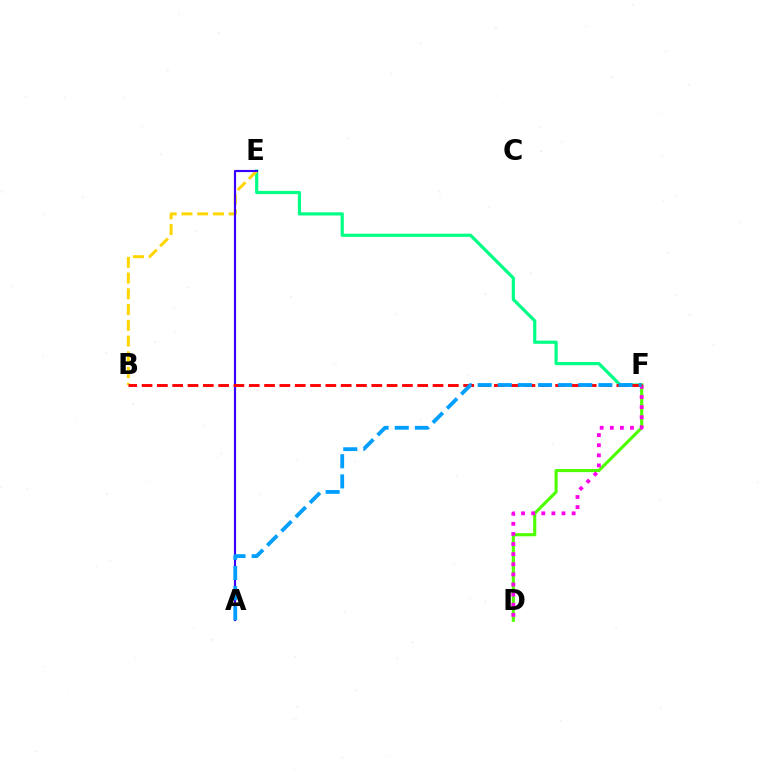{('E', 'F'): [{'color': '#00ff86', 'line_style': 'solid', 'thickness': 2.3}], ('B', 'E'): [{'color': '#ffd500', 'line_style': 'dashed', 'thickness': 2.14}], ('D', 'F'): [{'color': '#4fff00', 'line_style': 'solid', 'thickness': 2.24}, {'color': '#ff00ed', 'line_style': 'dotted', 'thickness': 2.75}], ('A', 'E'): [{'color': '#3700ff', 'line_style': 'solid', 'thickness': 1.55}], ('B', 'F'): [{'color': '#ff0000', 'line_style': 'dashed', 'thickness': 2.08}], ('A', 'F'): [{'color': '#009eff', 'line_style': 'dashed', 'thickness': 2.73}]}